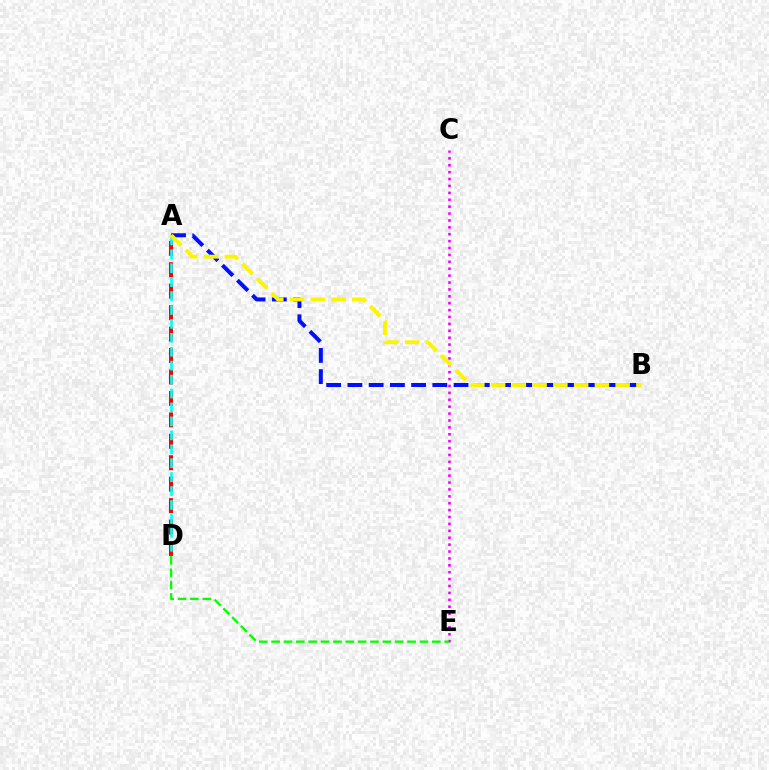{('A', 'D'): [{'color': '#ff0000', 'line_style': 'dashed', 'thickness': 2.91}, {'color': '#00fff6', 'line_style': 'dashed', 'thickness': 1.89}], ('C', 'E'): [{'color': '#ee00ff', 'line_style': 'dotted', 'thickness': 1.87}], ('A', 'B'): [{'color': '#0010ff', 'line_style': 'dashed', 'thickness': 2.88}, {'color': '#fcf500', 'line_style': 'dashed', 'thickness': 2.82}], ('D', 'E'): [{'color': '#08ff00', 'line_style': 'dashed', 'thickness': 1.68}]}